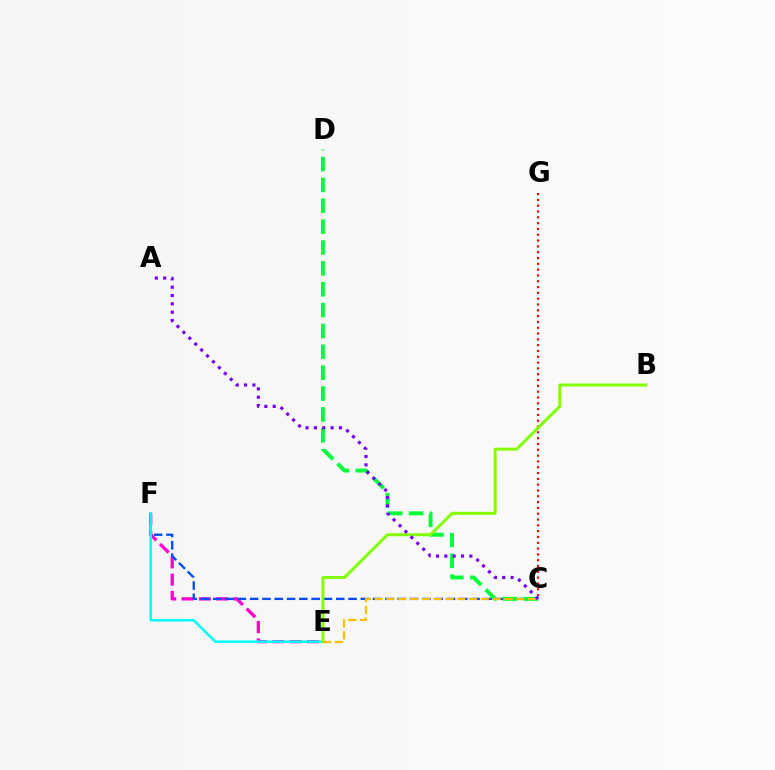{('E', 'F'): [{'color': '#ff00cf', 'line_style': 'dashed', 'thickness': 2.35}, {'color': '#00fff6', 'line_style': 'solid', 'thickness': 1.78}], ('C', 'F'): [{'color': '#004bff', 'line_style': 'dashed', 'thickness': 1.67}], ('C', 'G'): [{'color': '#ff0000', 'line_style': 'dotted', 'thickness': 1.58}], ('C', 'D'): [{'color': '#00ff39', 'line_style': 'dashed', 'thickness': 2.83}], ('B', 'E'): [{'color': '#84ff00', 'line_style': 'solid', 'thickness': 2.17}], ('C', 'E'): [{'color': '#ffbd00', 'line_style': 'dashed', 'thickness': 1.6}], ('A', 'C'): [{'color': '#7200ff', 'line_style': 'dotted', 'thickness': 2.27}]}